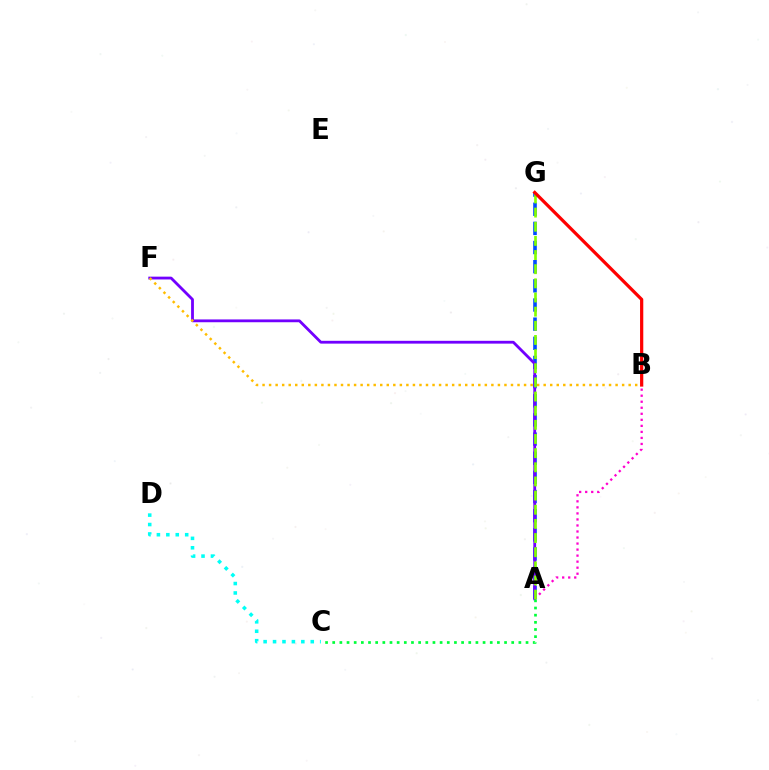{('A', 'G'): [{'color': '#004bff', 'line_style': 'dashed', 'thickness': 2.6}, {'color': '#84ff00', 'line_style': 'dashed', 'thickness': 1.92}], ('A', 'F'): [{'color': '#7200ff', 'line_style': 'solid', 'thickness': 2.02}], ('C', 'D'): [{'color': '#00fff6', 'line_style': 'dotted', 'thickness': 2.56}], ('A', 'B'): [{'color': '#ff00cf', 'line_style': 'dotted', 'thickness': 1.64}], ('B', 'F'): [{'color': '#ffbd00', 'line_style': 'dotted', 'thickness': 1.78}], ('B', 'G'): [{'color': '#ff0000', 'line_style': 'solid', 'thickness': 2.32}], ('A', 'C'): [{'color': '#00ff39', 'line_style': 'dotted', 'thickness': 1.95}]}